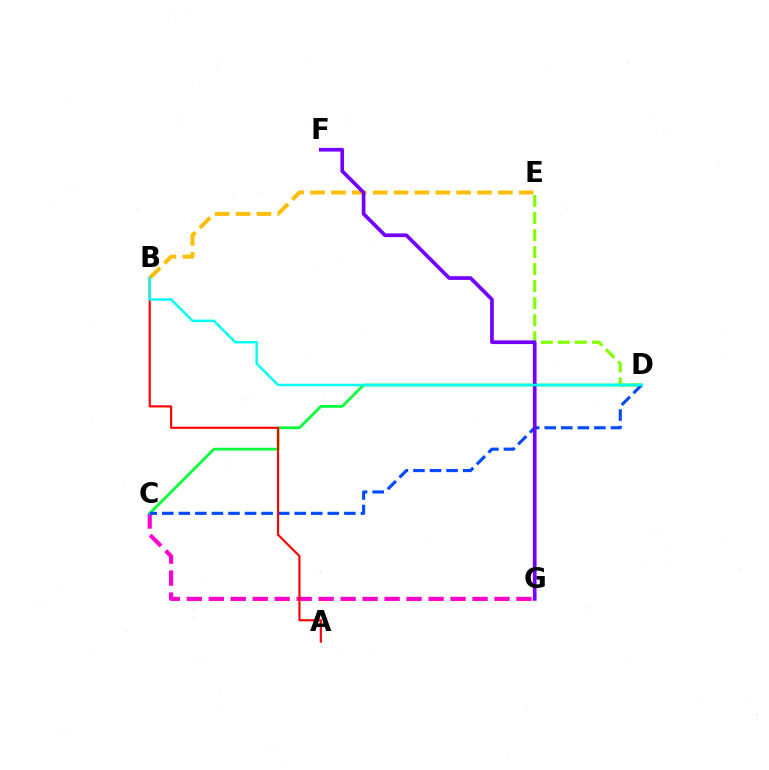{('C', 'G'): [{'color': '#ff00cf', 'line_style': 'dashed', 'thickness': 2.99}], ('D', 'E'): [{'color': '#84ff00', 'line_style': 'dashed', 'thickness': 2.31}], ('C', 'D'): [{'color': '#00ff39', 'line_style': 'solid', 'thickness': 1.98}, {'color': '#004bff', 'line_style': 'dashed', 'thickness': 2.25}], ('B', 'E'): [{'color': '#ffbd00', 'line_style': 'dashed', 'thickness': 2.83}], ('F', 'G'): [{'color': '#7200ff', 'line_style': 'solid', 'thickness': 2.66}], ('A', 'B'): [{'color': '#ff0000', 'line_style': 'solid', 'thickness': 1.55}], ('B', 'D'): [{'color': '#00fff6', 'line_style': 'solid', 'thickness': 1.77}]}